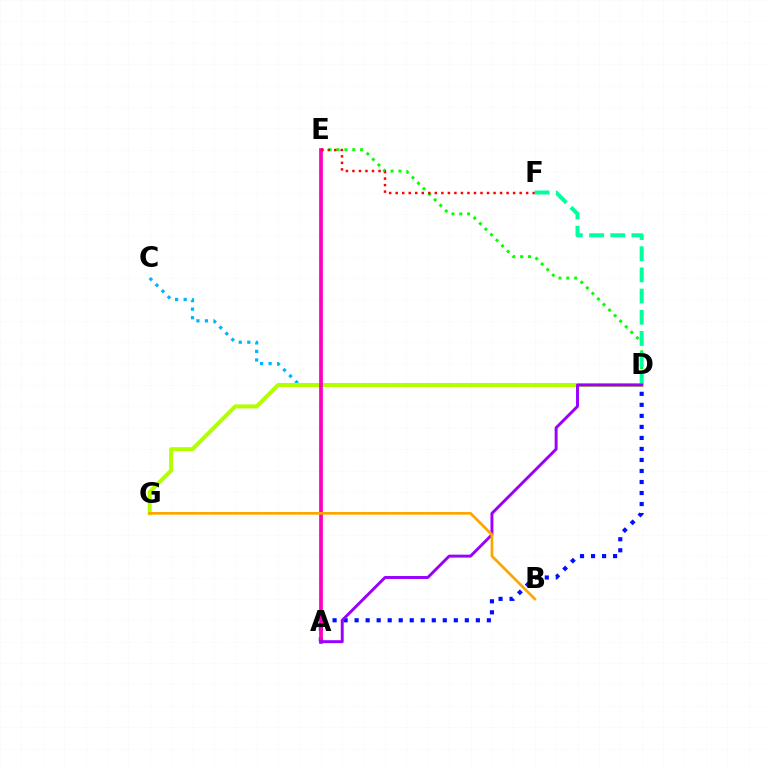{('C', 'D'): [{'color': '#00b5ff', 'line_style': 'dotted', 'thickness': 2.32}], ('D', 'E'): [{'color': '#08ff00', 'line_style': 'dotted', 'thickness': 2.14}], ('D', 'G'): [{'color': '#b3ff00', 'line_style': 'solid', 'thickness': 2.89}], ('A', 'D'): [{'color': '#0010ff', 'line_style': 'dotted', 'thickness': 2.99}, {'color': '#9b00ff', 'line_style': 'solid', 'thickness': 2.12}], ('A', 'E'): [{'color': '#ff00bd', 'line_style': 'solid', 'thickness': 2.7}], ('E', 'F'): [{'color': '#ff0000', 'line_style': 'dotted', 'thickness': 1.77}], ('D', 'F'): [{'color': '#00ff9d', 'line_style': 'dashed', 'thickness': 2.88}], ('B', 'G'): [{'color': '#ffa500', 'line_style': 'solid', 'thickness': 1.96}]}